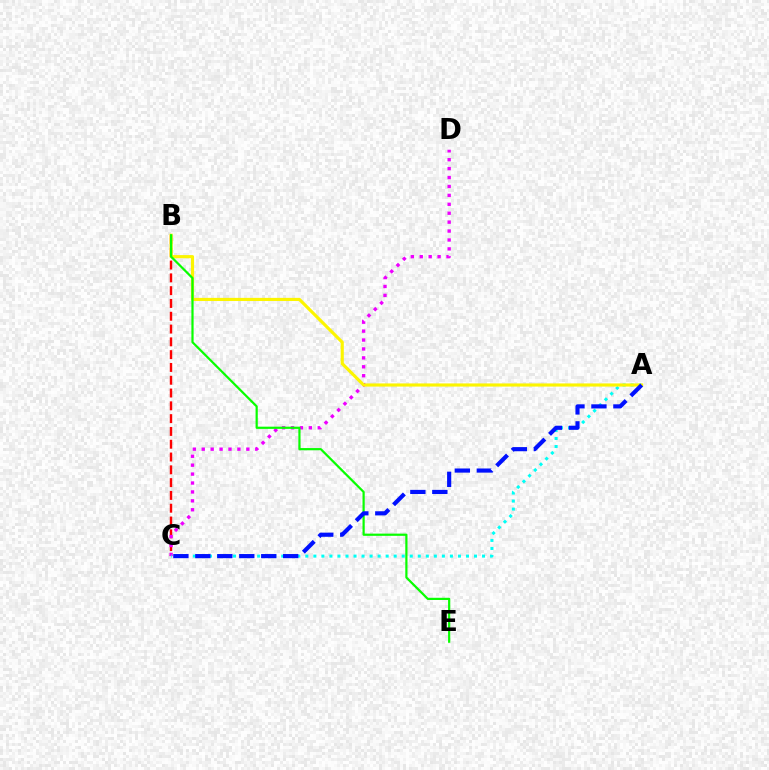{('B', 'C'): [{'color': '#ff0000', 'line_style': 'dashed', 'thickness': 1.74}], ('C', 'D'): [{'color': '#ee00ff', 'line_style': 'dotted', 'thickness': 2.42}], ('A', 'C'): [{'color': '#00fff6', 'line_style': 'dotted', 'thickness': 2.18}, {'color': '#0010ff', 'line_style': 'dashed', 'thickness': 2.98}], ('A', 'B'): [{'color': '#fcf500', 'line_style': 'solid', 'thickness': 2.27}], ('B', 'E'): [{'color': '#08ff00', 'line_style': 'solid', 'thickness': 1.59}]}